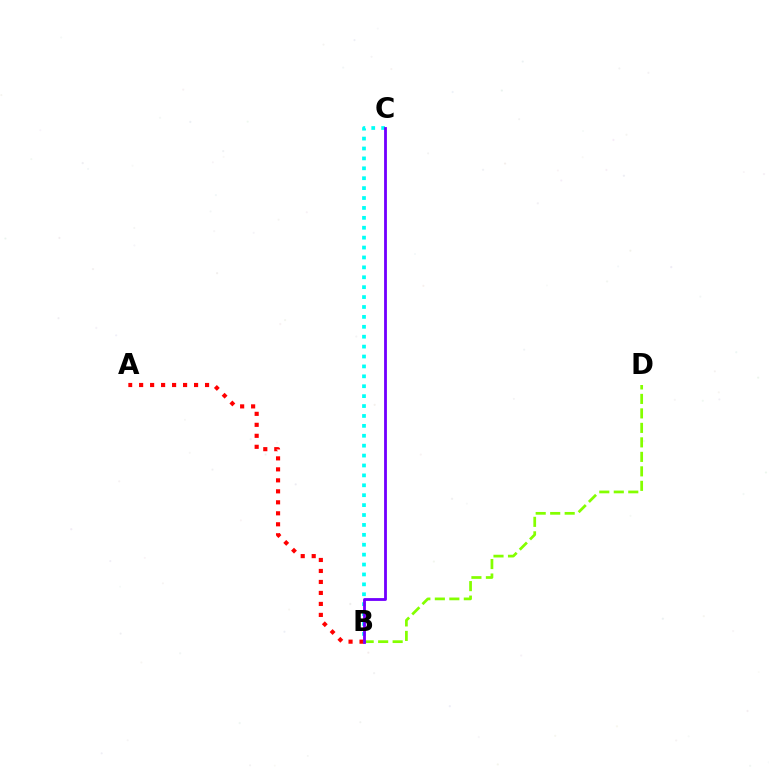{('A', 'B'): [{'color': '#ff0000', 'line_style': 'dotted', 'thickness': 2.99}], ('B', 'D'): [{'color': '#84ff00', 'line_style': 'dashed', 'thickness': 1.97}], ('B', 'C'): [{'color': '#00fff6', 'line_style': 'dotted', 'thickness': 2.69}, {'color': '#7200ff', 'line_style': 'solid', 'thickness': 2.03}]}